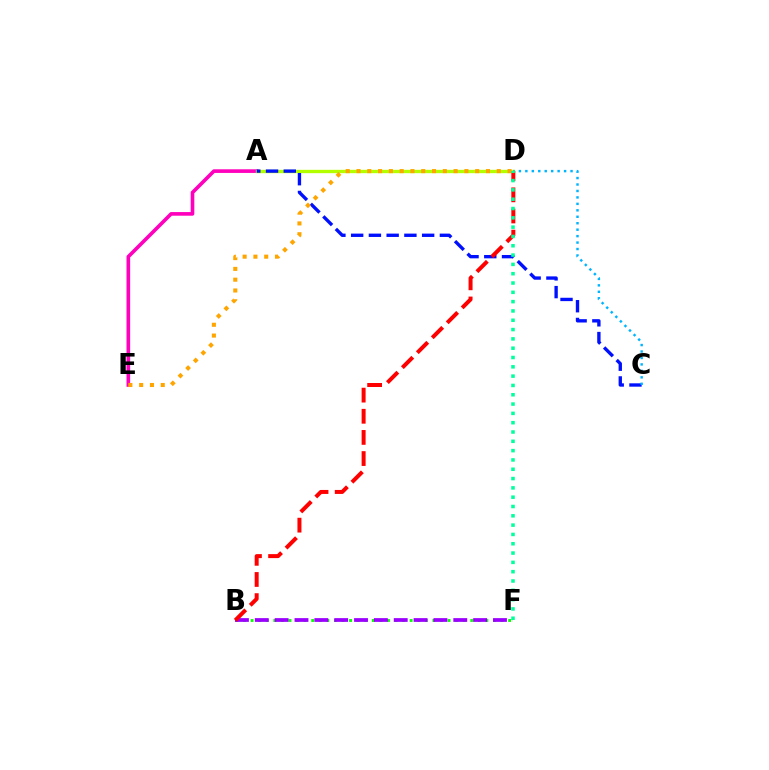{('A', 'E'): [{'color': '#ff00bd', 'line_style': 'solid', 'thickness': 2.62}], ('B', 'F'): [{'color': '#08ff00', 'line_style': 'dotted', 'thickness': 2.06}, {'color': '#9b00ff', 'line_style': 'dashed', 'thickness': 2.7}], ('A', 'D'): [{'color': '#b3ff00', 'line_style': 'solid', 'thickness': 2.41}], ('A', 'C'): [{'color': '#0010ff', 'line_style': 'dashed', 'thickness': 2.41}], ('B', 'D'): [{'color': '#ff0000', 'line_style': 'dashed', 'thickness': 2.87}], ('C', 'D'): [{'color': '#00b5ff', 'line_style': 'dotted', 'thickness': 1.75}], ('D', 'E'): [{'color': '#ffa500', 'line_style': 'dotted', 'thickness': 2.93}], ('D', 'F'): [{'color': '#00ff9d', 'line_style': 'dotted', 'thickness': 2.53}]}